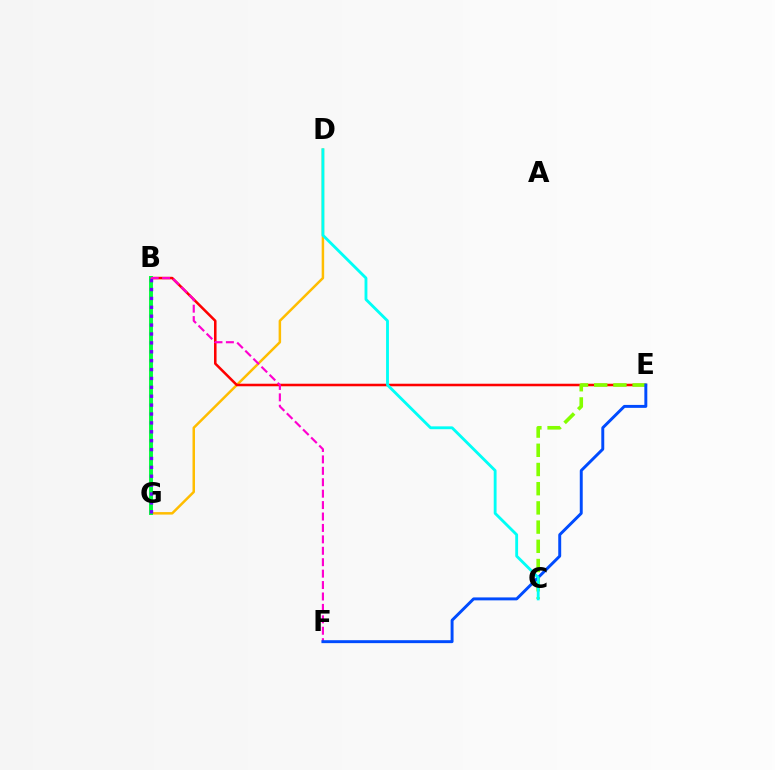{('D', 'G'): [{'color': '#ffbd00', 'line_style': 'solid', 'thickness': 1.8}], ('B', 'E'): [{'color': '#ff0000', 'line_style': 'solid', 'thickness': 1.83}], ('B', 'G'): [{'color': '#00ff39', 'line_style': 'solid', 'thickness': 2.82}, {'color': '#7200ff', 'line_style': 'dotted', 'thickness': 2.42}], ('B', 'F'): [{'color': '#ff00cf', 'line_style': 'dashed', 'thickness': 1.55}], ('C', 'E'): [{'color': '#84ff00', 'line_style': 'dashed', 'thickness': 2.61}], ('E', 'F'): [{'color': '#004bff', 'line_style': 'solid', 'thickness': 2.12}], ('C', 'D'): [{'color': '#00fff6', 'line_style': 'solid', 'thickness': 2.05}]}